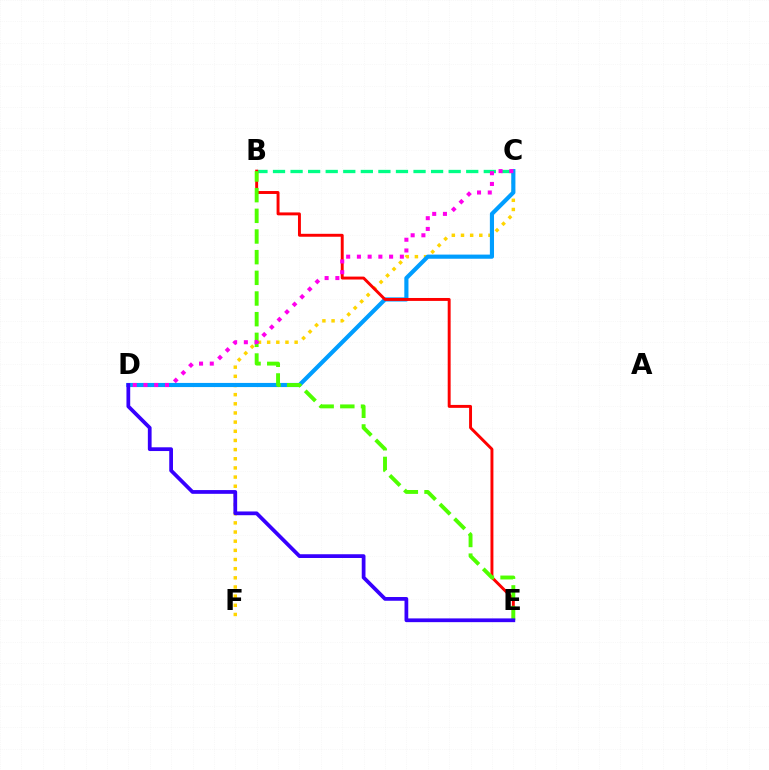{('C', 'F'): [{'color': '#ffd500', 'line_style': 'dotted', 'thickness': 2.49}], ('B', 'C'): [{'color': '#00ff86', 'line_style': 'dashed', 'thickness': 2.39}], ('C', 'D'): [{'color': '#009eff', 'line_style': 'solid', 'thickness': 2.98}, {'color': '#ff00ed', 'line_style': 'dotted', 'thickness': 2.92}], ('B', 'E'): [{'color': '#ff0000', 'line_style': 'solid', 'thickness': 2.11}, {'color': '#4fff00', 'line_style': 'dashed', 'thickness': 2.81}], ('D', 'E'): [{'color': '#3700ff', 'line_style': 'solid', 'thickness': 2.7}]}